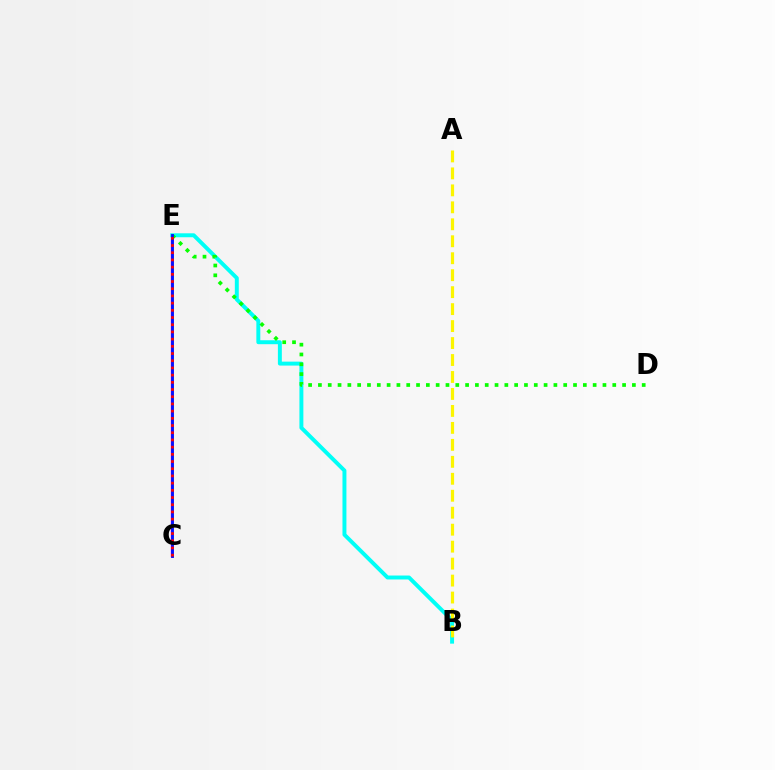{('C', 'E'): [{'color': '#ee00ff', 'line_style': 'solid', 'thickness': 1.71}, {'color': '#0010ff', 'line_style': 'solid', 'thickness': 2.07}, {'color': '#ff0000', 'line_style': 'dotted', 'thickness': 1.96}], ('B', 'E'): [{'color': '#00fff6', 'line_style': 'solid', 'thickness': 2.84}], ('D', 'E'): [{'color': '#08ff00', 'line_style': 'dotted', 'thickness': 2.67}], ('A', 'B'): [{'color': '#fcf500', 'line_style': 'dashed', 'thickness': 2.3}]}